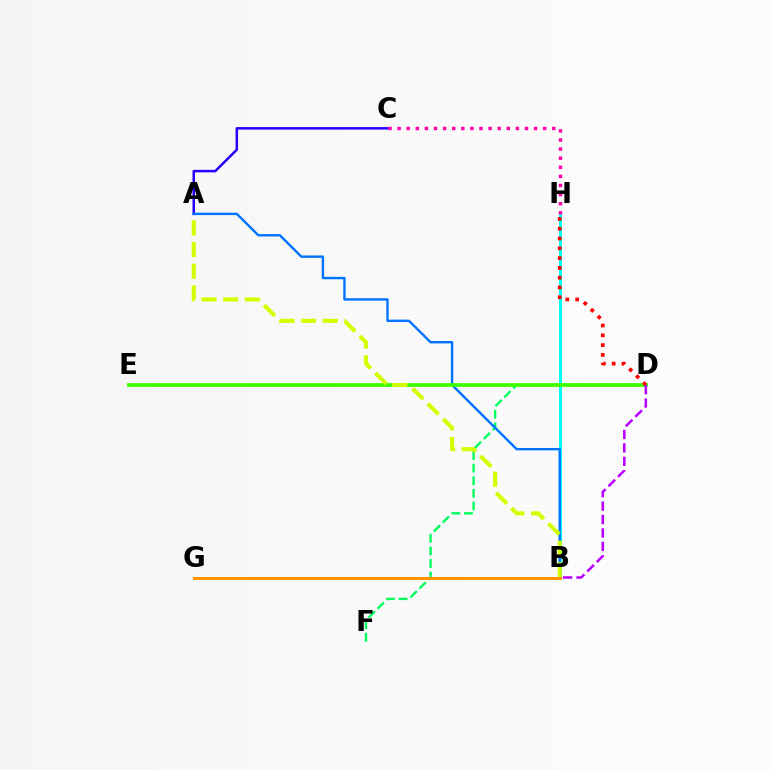{('D', 'F'): [{'color': '#00ff5c', 'line_style': 'dashed', 'thickness': 1.71}], ('B', 'H'): [{'color': '#00fff6', 'line_style': 'solid', 'thickness': 2.21}], ('A', 'C'): [{'color': '#2500ff', 'line_style': 'solid', 'thickness': 1.8}], ('A', 'B'): [{'color': '#0074ff', 'line_style': 'solid', 'thickness': 1.73}, {'color': '#d1ff00', 'line_style': 'dashed', 'thickness': 2.95}], ('D', 'E'): [{'color': '#3dff00', 'line_style': 'solid', 'thickness': 2.71}], ('B', 'G'): [{'color': '#ff9400', 'line_style': 'solid', 'thickness': 2.16}], ('C', 'H'): [{'color': '#ff00ac', 'line_style': 'dotted', 'thickness': 2.47}], ('D', 'H'): [{'color': '#ff0000', 'line_style': 'dotted', 'thickness': 2.66}], ('B', 'D'): [{'color': '#b900ff', 'line_style': 'dashed', 'thickness': 1.82}]}